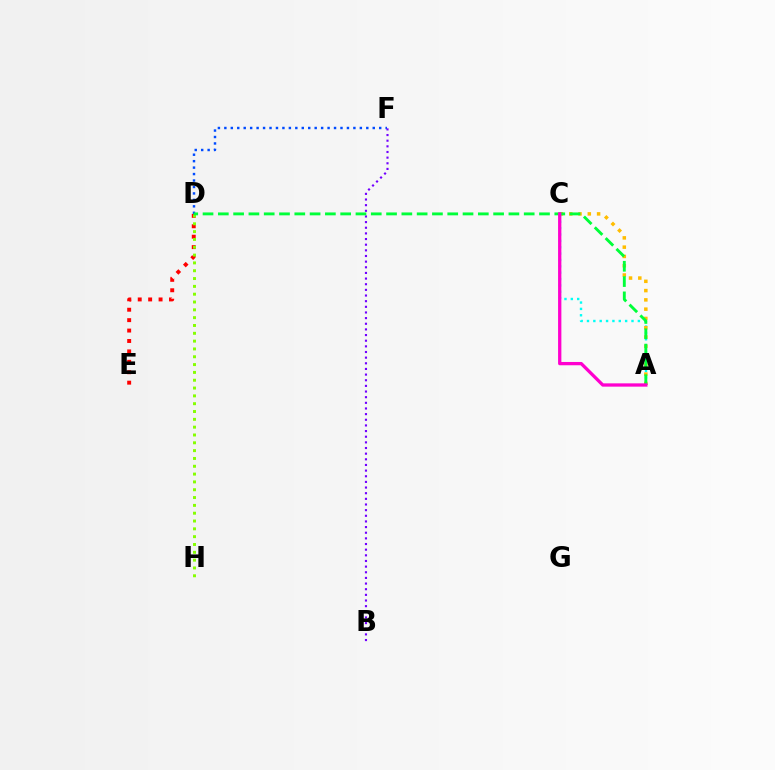{('D', 'E'): [{'color': '#ff0000', 'line_style': 'dotted', 'thickness': 2.83}], ('D', 'F'): [{'color': '#004bff', 'line_style': 'dotted', 'thickness': 1.75}], ('A', 'C'): [{'color': '#00fff6', 'line_style': 'dotted', 'thickness': 1.73}, {'color': '#ffbd00', 'line_style': 'dotted', 'thickness': 2.52}, {'color': '#ff00cf', 'line_style': 'solid', 'thickness': 2.37}], ('B', 'F'): [{'color': '#7200ff', 'line_style': 'dotted', 'thickness': 1.53}], ('D', 'H'): [{'color': '#84ff00', 'line_style': 'dotted', 'thickness': 2.13}], ('A', 'D'): [{'color': '#00ff39', 'line_style': 'dashed', 'thickness': 2.08}]}